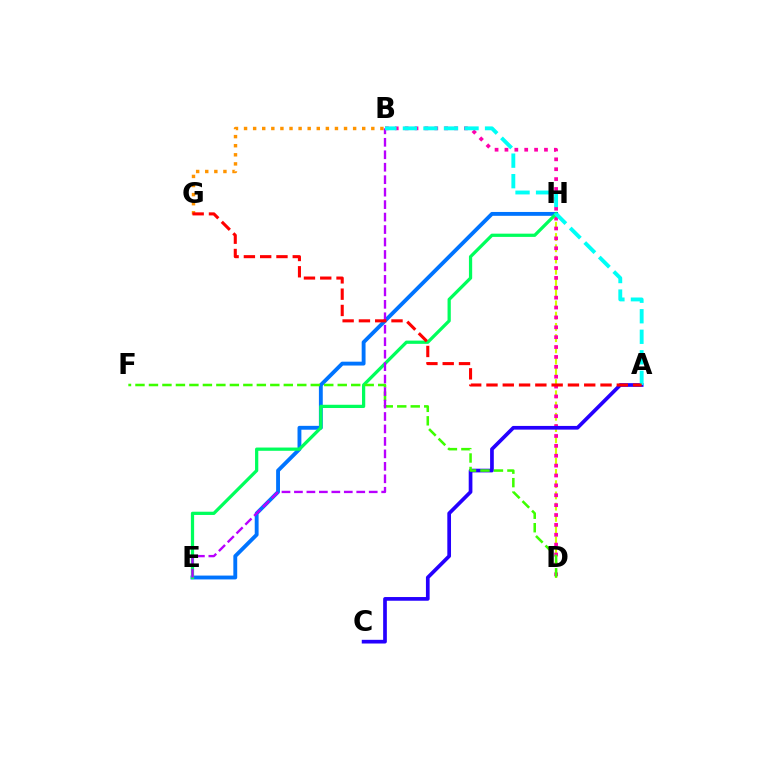{('D', 'H'): [{'color': '#d1ff00', 'line_style': 'dashed', 'thickness': 1.53}], ('B', 'G'): [{'color': '#ff9400', 'line_style': 'dotted', 'thickness': 2.47}], ('B', 'D'): [{'color': '#ff00ac', 'line_style': 'dotted', 'thickness': 2.68}], ('E', 'H'): [{'color': '#0074ff', 'line_style': 'solid', 'thickness': 2.78}, {'color': '#00ff5c', 'line_style': 'solid', 'thickness': 2.34}], ('A', 'C'): [{'color': '#2500ff', 'line_style': 'solid', 'thickness': 2.66}], ('D', 'F'): [{'color': '#3dff00', 'line_style': 'dashed', 'thickness': 1.83}], ('B', 'E'): [{'color': '#b900ff', 'line_style': 'dashed', 'thickness': 1.69}], ('A', 'B'): [{'color': '#00fff6', 'line_style': 'dashed', 'thickness': 2.79}], ('A', 'G'): [{'color': '#ff0000', 'line_style': 'dashed', 'thickness': 2.21}]}